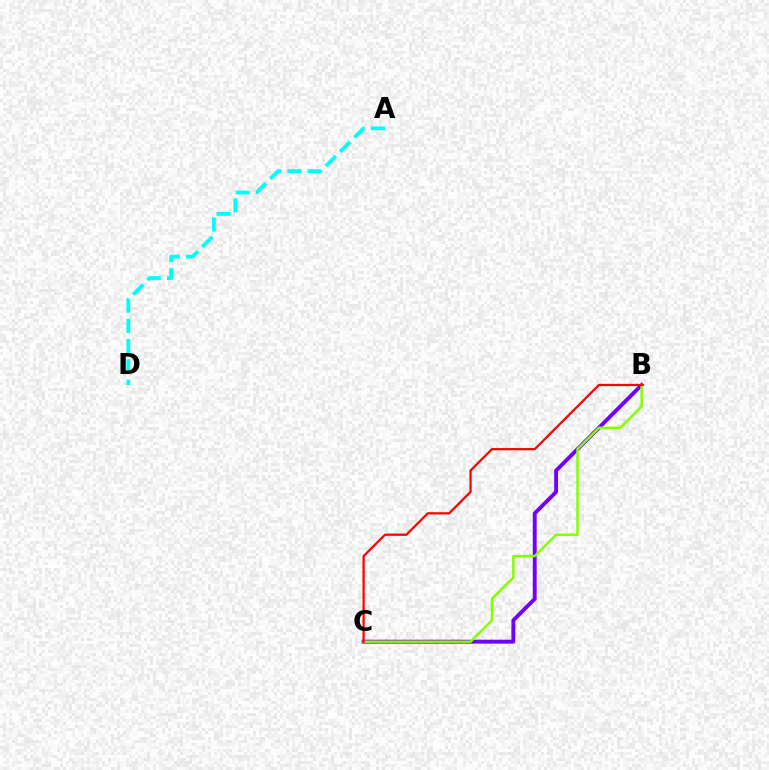{('B', 'C'): [{'color': '#7200ff', 'line_style': 'solid', 'thickness': 2.8}, {'color': '#84ff00', 'line_style': 'solid', 'thickness': 1.77}, {'color': '#ff0000', 'line_style': 'solid', 'thickness': 1.61}], ('A', 'D'): [{'color': '#00fff6', 'line_style': 'dashed', 'thickness': 2.75}]}